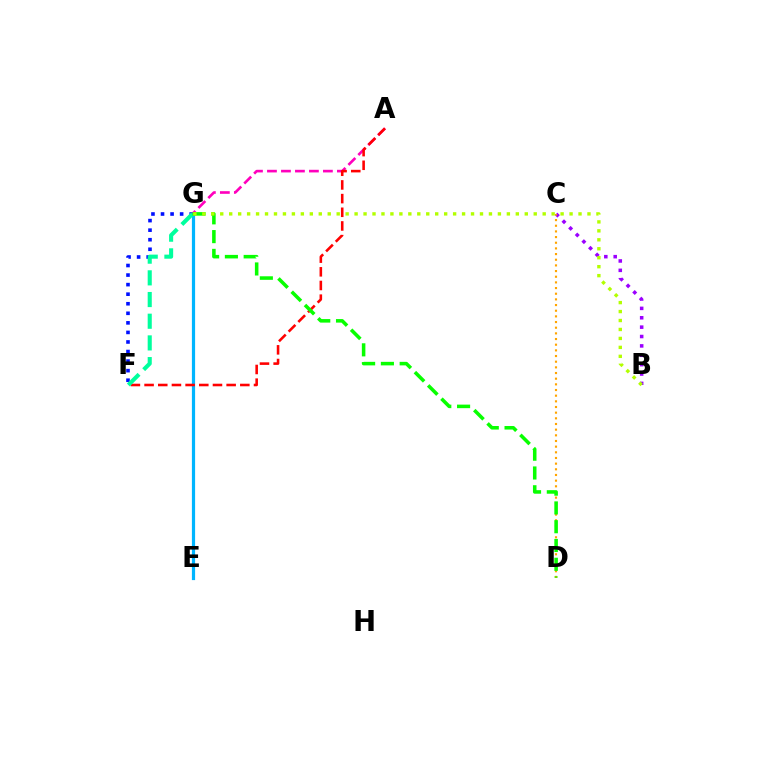{('F', 'G'): [{'color': '#0010ff', 'line_style': 'dotted', 'thickness': 2.6}, {'color': '#00ff9d', 'line_style': 'dashed', 'thickness': 2.95}], ('B', 'C'): [{'color': '#9b00ff', 'line_style': 'dotted', 'thickness': 2.55}], ('A', 'G'): [{'color': '#ff00bd', 'line_style': 'dashed', 'thickness': 1.9}], ('E', 'G'): [{'color': '#00b5ff', 'line_style': 'solid', 'thickness': 2.3}], ('C', 'D'): [{'color': '#ffa500', 'line_style': 'dotted', 'thickness': 1.54}], ('A', 'F'): [{'color': '#ff0000', 'line_style': 'dashed', 'thickness': 1.86}], ('D', 'G'): [{'color': '#08ff00', 'line_style': 'dashed', 'thickness': 2.55}], ('B', 'G'): [{'color': '#b3ff00', 'line_style': 'dotted', 'thickness': 2.43}]}